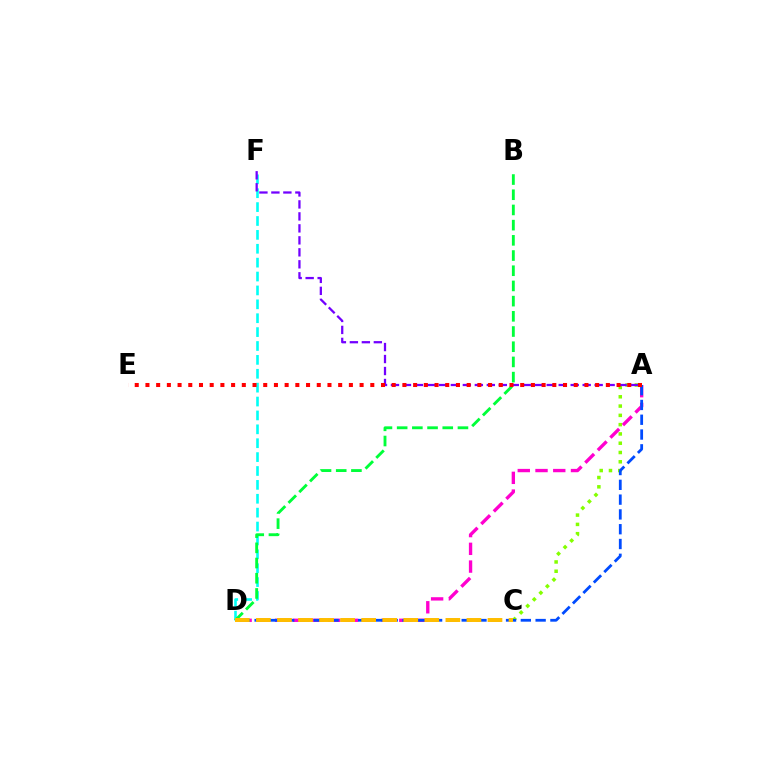{('A', 'D'): [{'color': '#ff00cf', 'line_style': 'dashed', 'thickness': 2.41}, {'color': '#004bff', 'line_style': 'dashed', 'thickness': 2.01}], ('D', 'F'): [{'color': '#00fff6', 'line_style': 'dashed', 'thickness': 1.89}], ('B', 'D'): [{'color': '#00ff39', 'line_style': 'dashed', 'thickness': 2.06}], ('A', 'C'): [{'color': '#84ff00', 'line_style': 'dotted', 'thickness': 2.52}], ('A', 'F'): [{'color': '#7200ff', 'line_style': 'dashed', 'thickness': 1.63}], ('C', 'D'): [{'color': '#ffbd00', 'line_style': 'dashed', 'thickness': 2.86}], ('A', 'E'): [{'color': '#ff0000', 'line_style': 'dotted', 'thickness': 2.91}]}